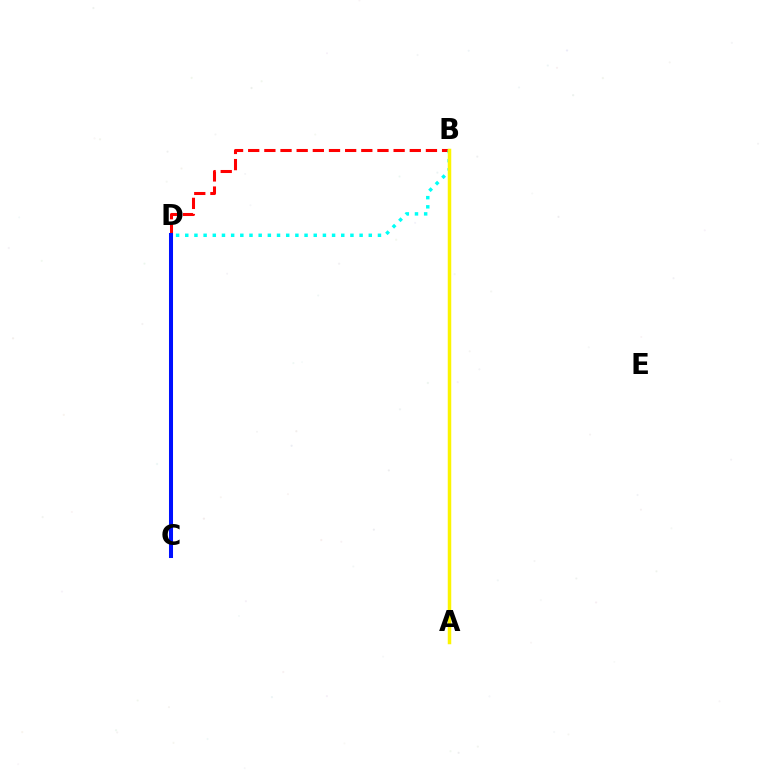{('C', 'D'): [{'color': '#ee00ff', 'line_style': 'solid', 'thickness': 2.62}, {'color': '#0010ff', 'line_style': 'solid', 'thickness': 2.9}], ('A', 'B'): [{'color': '#08ff00', 'line_style': 'dashed', 'thickness': 2.0}, {'color': '#fcf500', 'line_style': 'solid', 'thickness': 2.51}], ('B', 'D'): [{'color': '#ff0000', 'line_style': 'dashed', 'thickness': 2.19}, {'color': '#00fff6', 'line_style': 'dotted', 'thickness': 2.49}]}